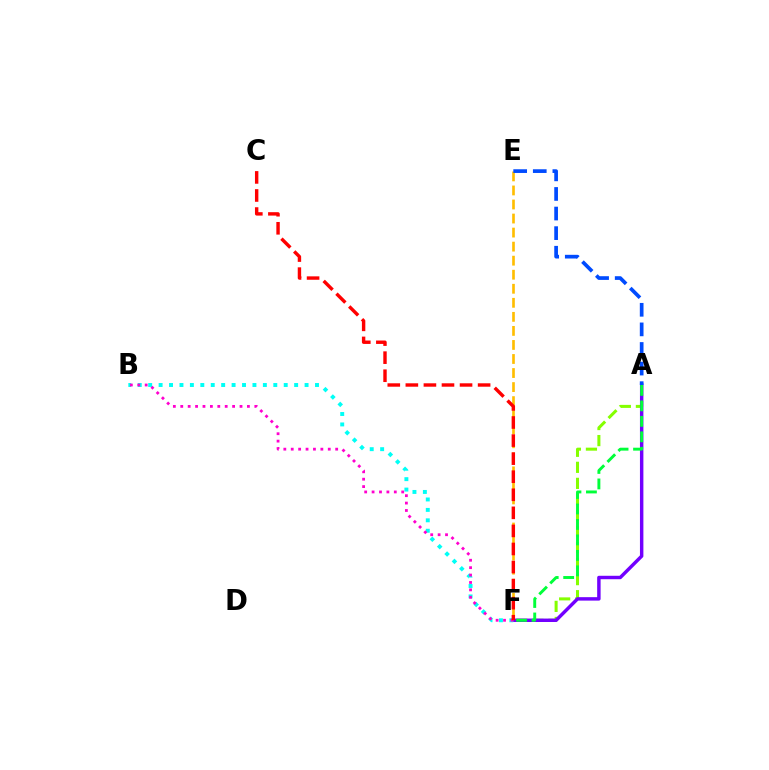{('A', 'F'): [{'color': '#84ff00', 'line_style': 'dashed', 'thickness': 2.18}, {'color': '#7200ff', 'line_style': 'solid', 'thickness': 2.48}, {'color': '#00ff39', 'line_style': 'dashed', 'thickness': 2.1}], ('E', 'F'): [{'color': '#ffbd00', 'line_style': 'dashed', 'thickness': 1.91}], ('B', 'F'): [{'color': '#00fff6', 'line_style': 'dotted', 'thickness': 2.83}, {'color': '#ff00cf', 'line_style': 'dotted', 'thickness': 2.01}], ('C', 'F'): [{'color': '#ff0000', 'line_style': 'dashed', 'thickness': 2.45}], ('A', 'E'): [{'color': '#004bff', 'line_style': 'dashed', 'thickness': 2.66}]}